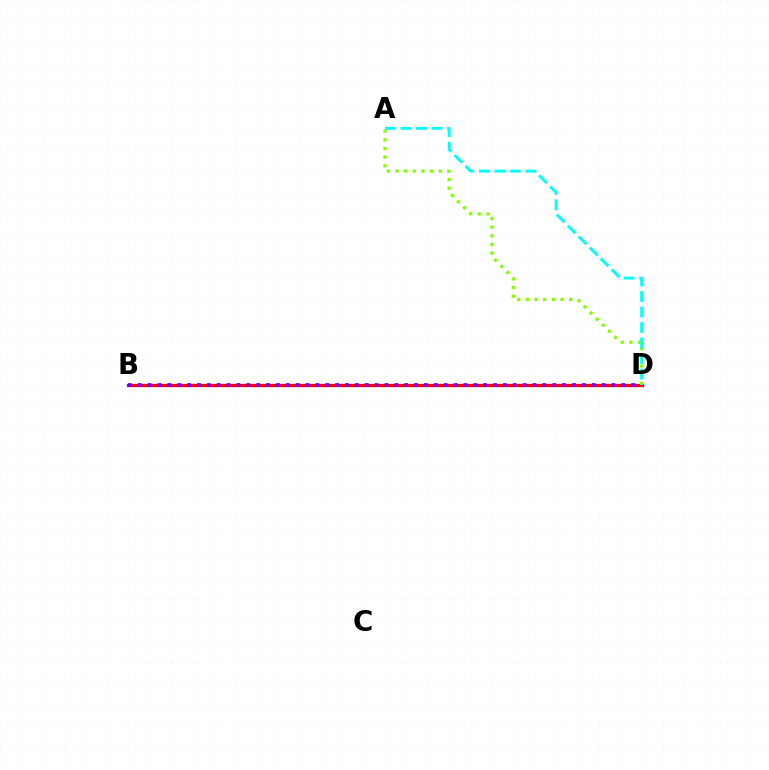{('B', 'D'): [{'color': '#ff0000', 'line_style': 'solid', 'thickness': 2.37}, {'color': '#7200ff', 'line_style': 'dotted', 'thickness': 2.68}], ('A', 'D'): [{'color': '#84ff00', 'line_style': 'dotted', 'thickness': 2.35}, {'color': '#00fff6', 'line_style': 'dashed', 'thickness': 2.11}]}